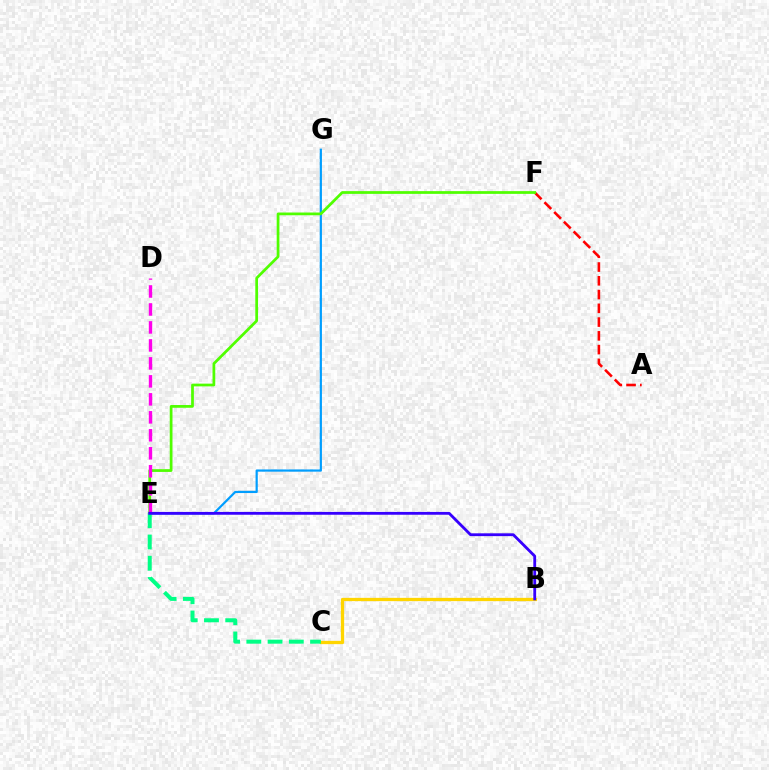{('E', 'G'): [{'color': '#009eff', 'line_style': 'solid', 'thickness': 1.59}], ('B', 'C'): [{'color': '#ffd500', 'line_style': 'solid', 'thickness': 2.36}], ('A', 'F'): [{'color': '#ff0000', 'line_style': 'dashed', 'thickness': 1.87}], ('E', 'F'): [{'color': '#4fff00', 'line_style': 'solid', 'thickness': 1.97}], ('C', 'E'): [{'color': '#00ff86', 'line_style': 'dashed', 'thickness': 2.89}], ('D', 'E'): [{'color': '#ff00ed', 'line_style': 'dashed', 'thickness': 2.44}], ('B', 'E'): [{'color': '#3700ff', 'line_style': 'solid', 'thickness': 2.03}]}